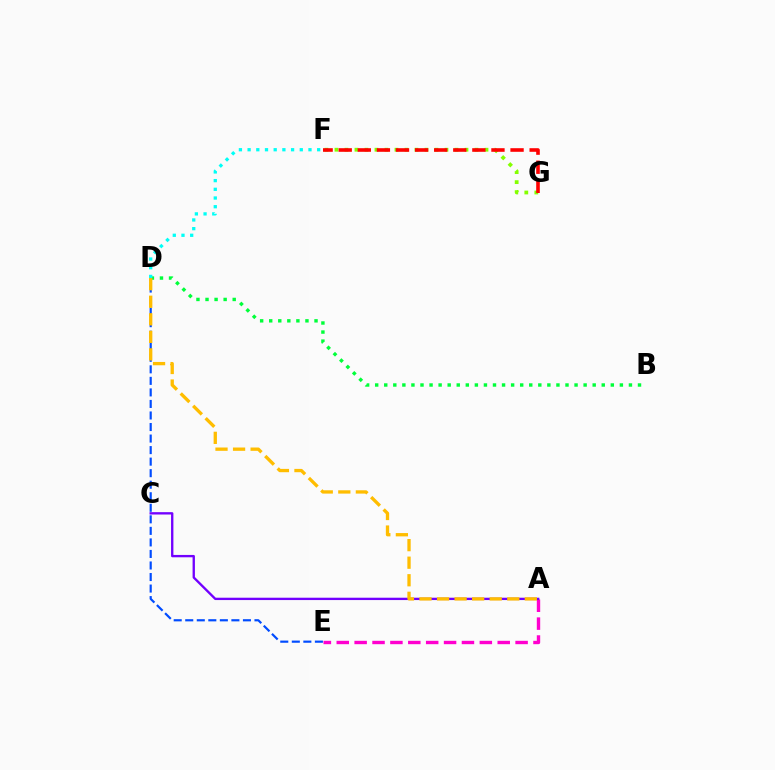{('F', 'G'): [{'color': '#84ff00', 'line_style': 'dotted', 'thickness': 2.72}, {'color': '#ff0000', 'line_style': 'dashed', 'thickness': 2.59}], ('B', 'D'): [{'color': '#00ff39', 'line_style': 'dotted', 'thickness': 2.46}], ('A', 'E'): [{'color': '#ff00cf', 'line_style': 'dashed', 'thickness': 2.43}], ('D', 'F'): [{'color': '#00fff6', 'line_style': 'dotted', 'thickness': 2.36}], ('A', 'C'): [{'color': '#7200ff', 'line_style': 'solid', 'thickness': 1.69}], ('D', 'E'): [{'color': '#004bff', 'line_style': 'dashed', 'thickness': 1.57}], ('A', 'D'): [{'color': '#ffbd00', 'line_style': 'dashed', 'thickness': 2.38}]}